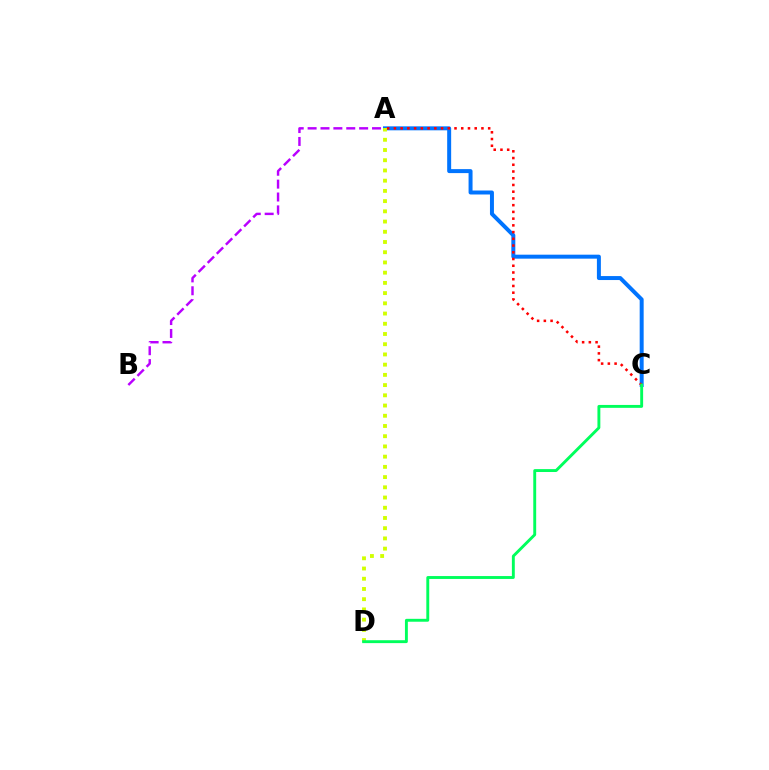{('A', 'B'): [{'color': '#b900ff', 'line_style': 'dashed', 'thickness': 1.75}], ('A', 'C'): [{'color': '#0074ff', 'line_style': 'solid', 'thickness': 2.86}, {'color': '#ff0000', 'line_style': 'dotted', 'thickness': 1.83}], ('A', 'D'): [{'color': '#d1ff00', 'line_style': 'dotted', 'thickness': 2.78}], ('C', 'D'): [{'color': '#00ff5c', 'line_style': 'solid', 'thickness': 2.09}]}